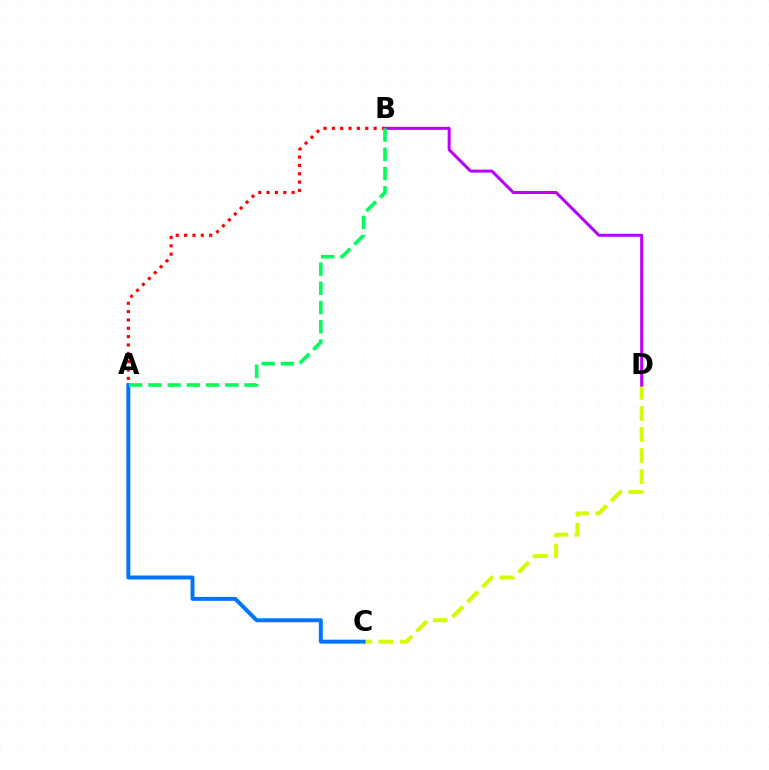{('C', 'D'): [{'color': '#d1ff00', 'line_style': 'dashed', 'thickness': 2.86}], ('A', 'B'): [{'color': '#ff0000', 'line_style': 'dotted', 'thickness': 2.27}, {'color': '#00ff5c', 'line_style': 'dashed', 'thickness': 2.61}], ('B', 'D'): [{'color': '#b900ff', 'line_style': 'solid', 'thickness': 2.16}], ('A', 'C'): [{'color': '#0074ff', 'line_style': 'solid', 'thickness': 2.83}]}